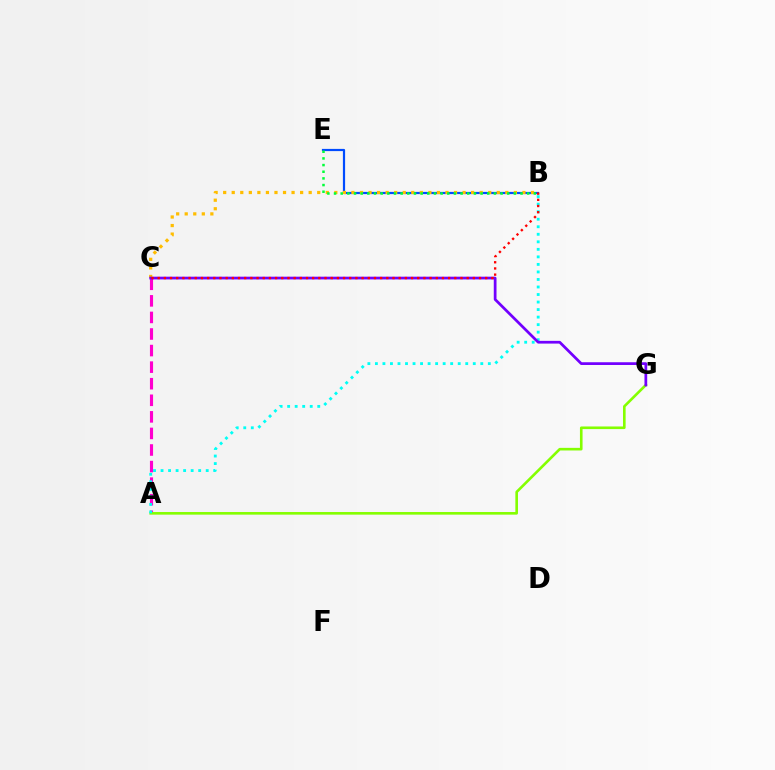{('B', 'E'): [{'color': '#004bff', 'line_style': 'solid', 'thickness': 1.59}, {'color': '#00ff39', 'line_style': 'dotted', 'thickness': 1.81}], ('A', 'C'): [{'color': '#ff00cf', 'line_style': 'dashed', 'thickness': 2.25}], ('A', 'G'): [{'color': '#84ff00', 'line_style': 'solid', 'thickness': 1.89}], ('B', 'C'): [{'color': '#ffbd00', 'line_style': 'dotted', 'thickness': 2.32}, {'color': '#ff0000', 'line_style': 'dotted', 'thickness': 1.68}], ('A', 'B'): [{'color': '#00fff6', 'line_style': 'dotted', 'thickness': 2.05}], ('C', 'G'): [{'color': '#7200ff', 'line_style': 'solid', 'thickness': 1.97}]}